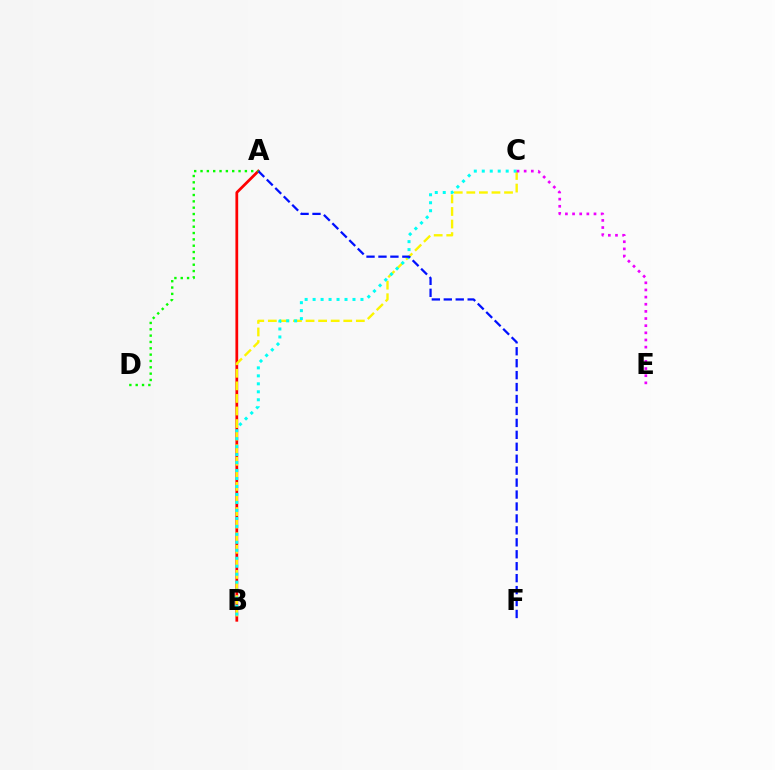{('A', 'B'): [{'color': '#ff0000', 'line_style': 'solid', 'thickness': 1.98}], ('B', 'C'): [{'color': '#fcf500', 'line_style': 'dashed', 'thickness': 1.71}, {'color': '#00fff6', 'line_style': 'dotted', 'thickness': 2.17}], ('C', 'E'): [{'color': '#ee00ff', 'line_style': 'dotted', 'thickness': 1.94}], ('A', 'F'): [{'color': '#0010ff', 'line_style': 'dashed', 'thickness': 1.62}], ('A', 'D'): [{'color': '#08ff00', 'line_style': 'dotted', 'thickness': 1.72}]}